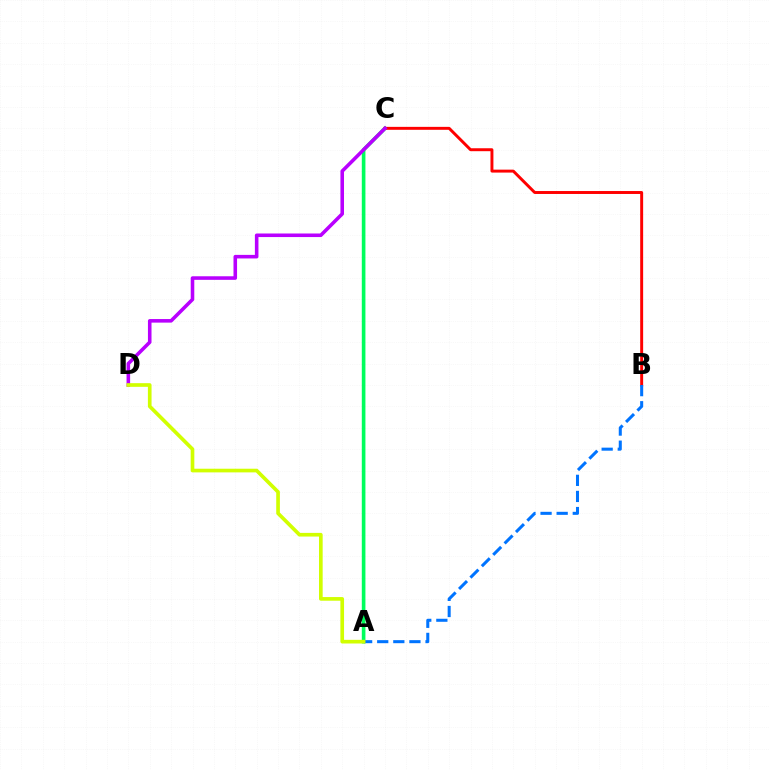{('A', 'C'): [{'color': '#00ff5c', 'line_style': 'solid', 'thickness': 2.61}], ('B', 'C'): [{'color': '#ff0000', 'line_style': 'solid', 'thickness': 2.12}], ('A', 'B'): [{'color': '#0074ff', 'line_style': 'dashed', 'thickness': 2.19}], ('C', 'D'): [{'color': '#b900ff', 'line_style': 'solid', 'thickness': 2.57}], ('A', 'D'): [{'color': '#d1ff00', 'line_style': 'solid', 'thickness': 2.64}]}